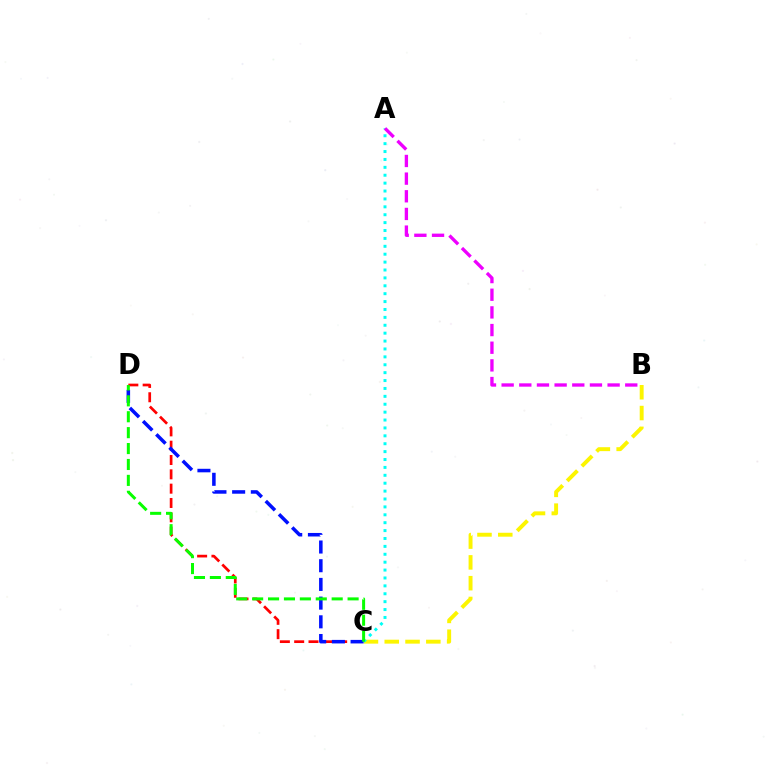{('C', 'D'): [{'color': '#ff0000', 'line_style': 'dashed', 'thickness': 1.95}, {'color': '#0010ff', 'line_style': 'dashed', 'thickness': 2.54}, {'color': '#08ff00', 'line_style': 'dashed', 'thickness': 2.16}], ('B', 'C'): [{'color': '#fcf500', 'line_style': 'dashed', 'thickness': 2.82}], ('A', 'C'): [{'color': '#00fff6', 'line_style': 'dotted', 'thickness': 2.15}], ('A', 'B'): [{'color': '#ee00ff', 'line_style': 'dashed', 'thickness': 2.4}]}